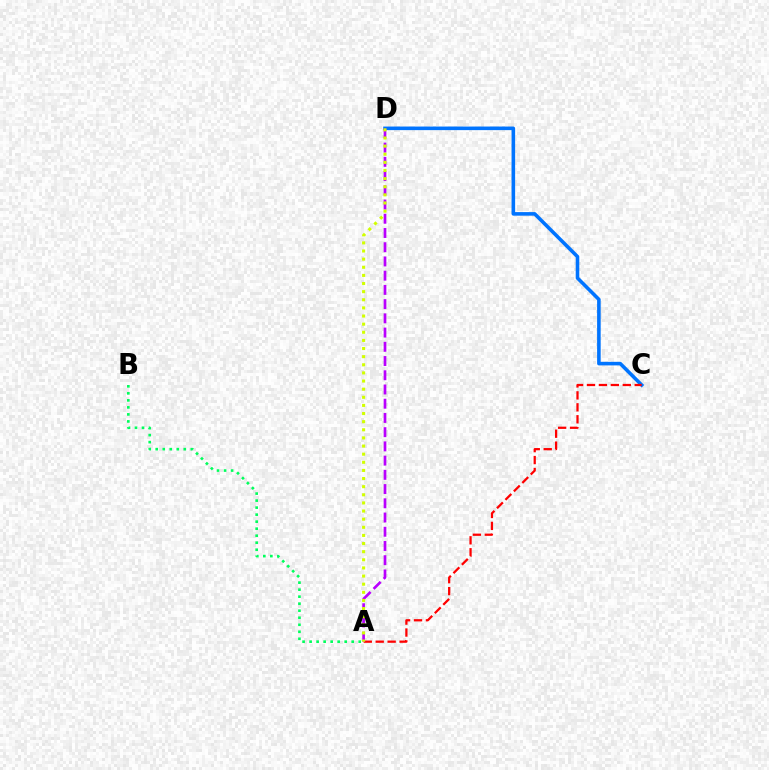{('C', 'D'): [{'color': '#0074ff', 'line_style': 'solid', 'thickness': 2.58}], ('A', 'C'): [{'color': '#ff0000', 'line_style': 'dashed', 'thickness': 1.62}], ('A', 'D'): [{'color': '#b900ff', 'line_style': 'dashed', 'thickness': 1.93}, {'color': '#d1ff00', 'line_style': 'dotted', 'thickness': 2.21}], ('A', 'B'): [{'color': '#00ff5c', 'line_style': 'dotted', 'thickness': 1.91}]}